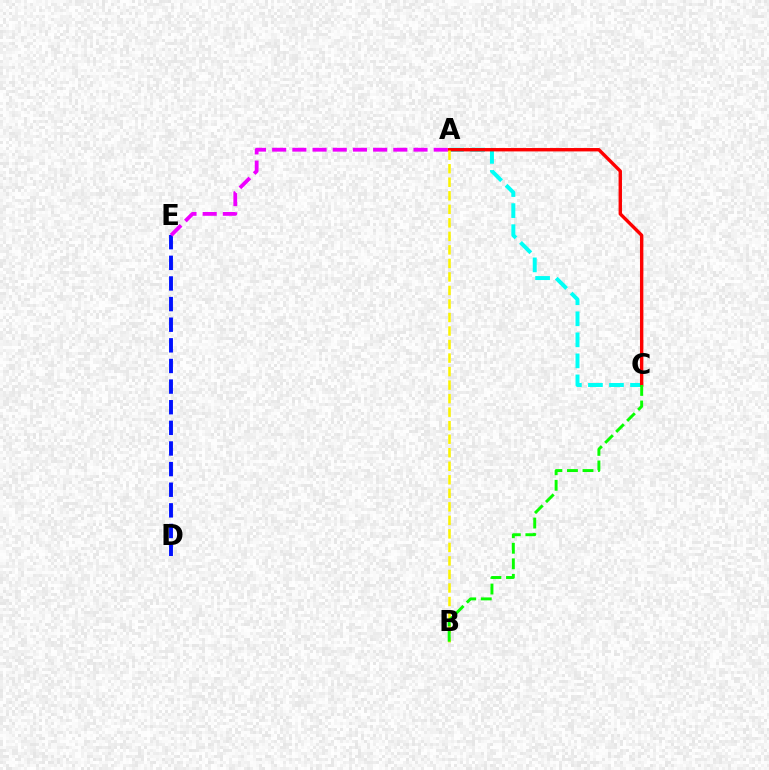{('A', 'C'): [{'color': '#00fff6', 'line_style': 'dashed', 'thickness': 2.86}, {'color': '#ff0000', 'line_style': 'solid', 'thickness': 2.44}], ('A', 'B'): [{'color': '#fcf500', 'line_style': 'dashed', 'thickness': 1.84}], ('D', 'E'): [{'color': '#0010ff', 'line_style': 'dashed', 'thickness': 2.8}], ('B', 'C'): [{'color': '#08ff00', 'line_style': 'dashed', 'thickness': 2.11}], ('A', 'E'): [{'color': '#ee00ff', 'line_style': 'dashed', 'thickness': 2.74}]}